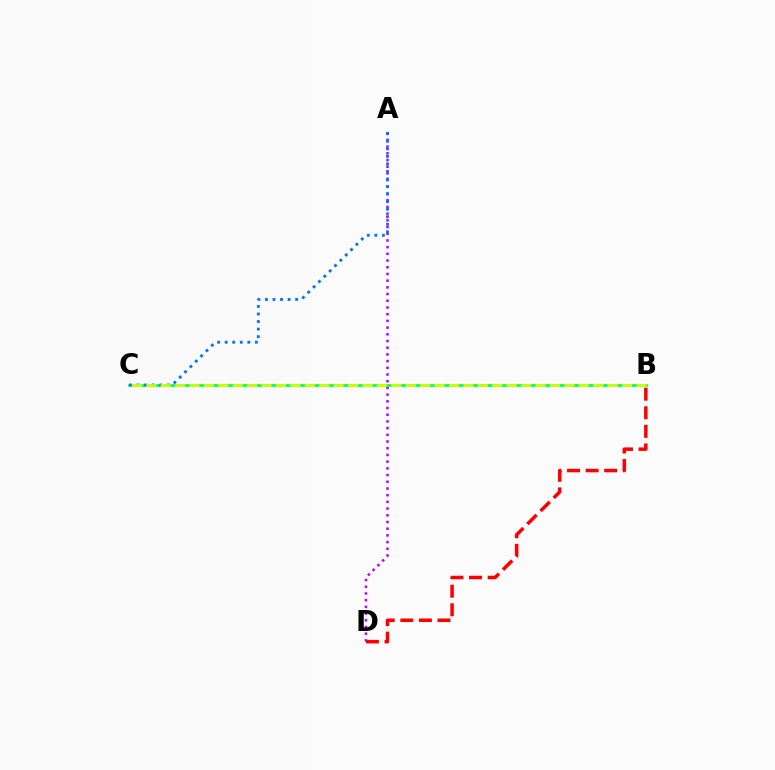{('A', 'D'): [{'color': '#b900ff', 'line_style': 'dotted', 'thickness': 1.82}], ('B', 'C'): [{'color': '#00ff5c', 'line_style': 'solid', 'thickness': 1.97}, {'color': '#d1ff00', 'line_style': 'dashed', 'thickness': 1.96}], ('A', 'C'): [{'color': '#0074ff', 'line_style': 'dotted', 'thickness': 2.05}], ('B', 'D'): [{'color': '#ff0000', 'line_style': 'dashed', 'thickness': 2.52}]}